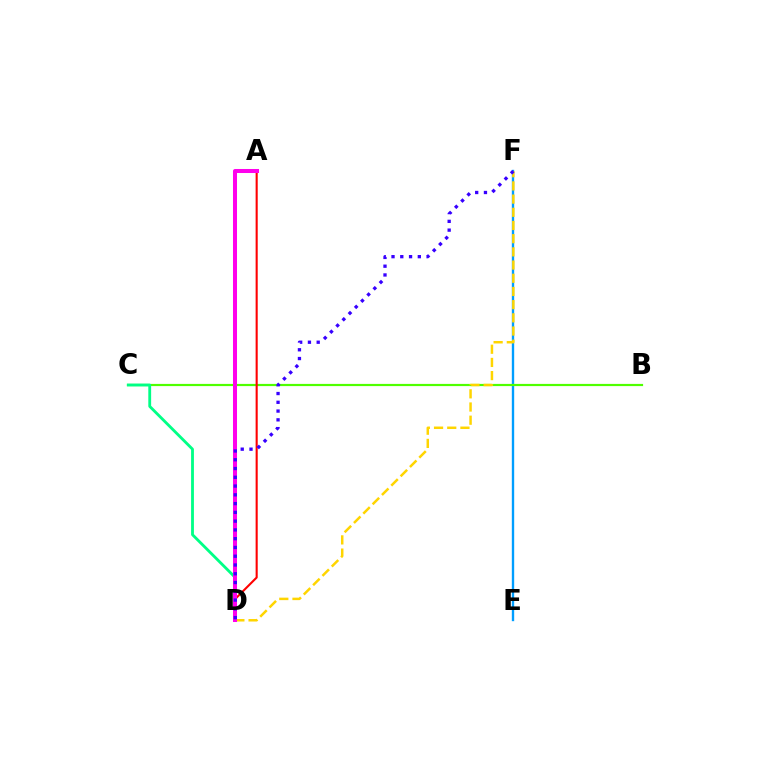{('E', 'F'): [{'color': '#009eff', 'line_style': 'solid', 'thickness': 1.7}], ('B', 'C'): [{'color': '#4fff00', 'line_style': 'solid', 'thickness': 1.58}], ('D', 'F'): [{'color': '#ffd500', 'line_style': 'dashed', 'thickness': 1.79}, {'color': '#3700ff', 'line_style': 'dotted', 'thickness': 2.38}], ('C', 'D'): [{'color': '#00ff86', 'line_style': 'solid', 'thickness': 2.03}], ('A', 'D'): [{'color': '#ff0000', 'line_style': 'solid', 'thickness': 1.51}, {'color': '#ff00ed', 'line_style': 'solid', 'thickness': 2.9}]}